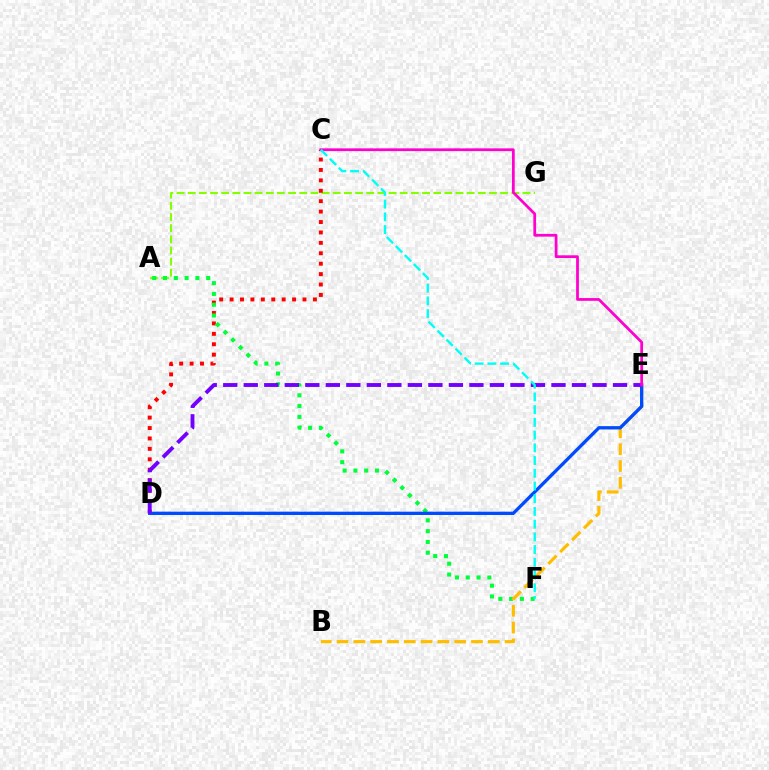{('A', 'G'): [{'color': '#84ff00', 'line_style': 'dashed', 'thickness': 1.52}], ('C', 'D'): [{'color': '#ff0000', 'line_style': 'dotted', 'thickness': 2.83}], ('A', 'F'): [{'color': '#00ff39', 'line_style': 'dotted', 'thickness': 2.93}], ('B', 'E'): [{'color': '#ffbd00', 'line_style': 'dashed', 'thickness': 2.28}], ('D', 'E'): [{'color': '#004bff', 'line_style': 'solid', 'thickness': 2.38}, {'color': '#7200ff', 'line_style': 'dashed', 'thickness': 2.79}], ('C', 'E'): [{'color': '#ff00cf', 'line_style': 'solid', 'thickness': 1.99}], ('C', 'F'): [{'color': '#00fff6', 'line_style': 'dashed', 'thickness': 1.73}]}